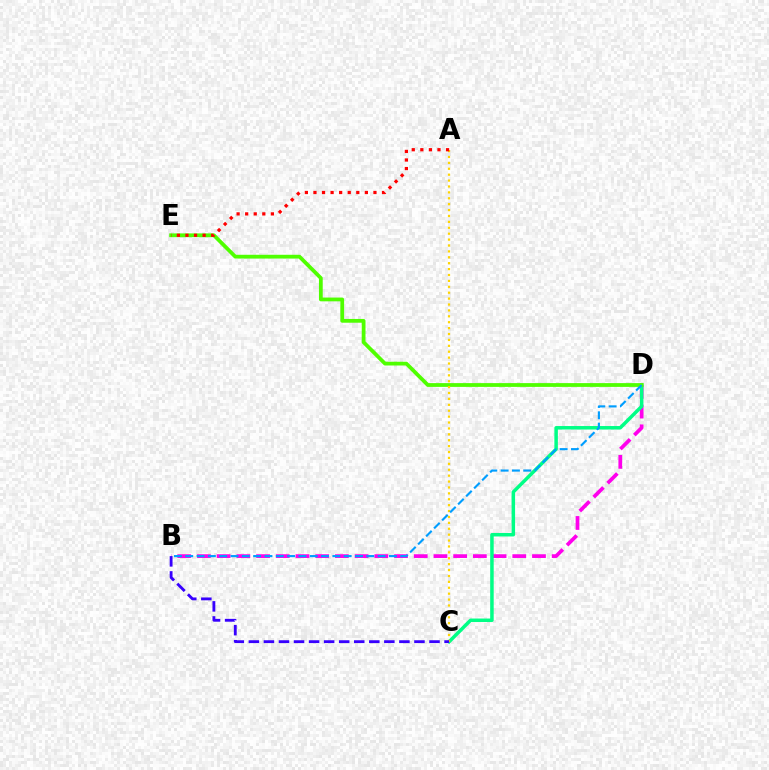{('B', 'D'): [{'color': '#ff00ed', 'line_style': 'dashed', 'thickness': 2.68}, {'color': '#009eff', 'line_style': 'dashed', 'thickness': 1.54}], ('C', 'D'): [{'color': '#00ff86', 'line_style': 'solid', 'thickness': 2.52}], ('D', 'E'): [{'color': '#4fff00', 'line_style': 'solid', 'thickness': 2.72}], ('A', 'C'): [{'color': '#ffd500', 'line_style': 'dotted', 'thickness': 1.6}], ('A', 'E'): [{'color': '#ff0000', 'line_style': 'dotted', 'thickness': 2.33}], ('B', 'C'): [{'color': '#3700ff', 'line_style': 'dashed', 'thickness': 2.04}]}